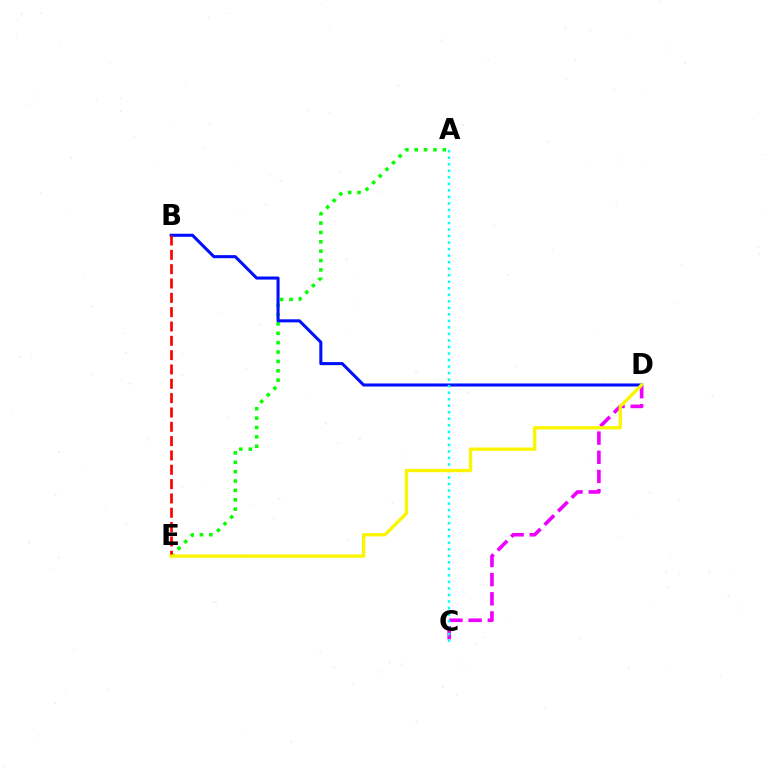{('C', 'D'): [{'color': '#ee00ff', 'line_style': 'dashed', 'thickness': 2.6}], ('A', 'E'): [{'color': '#08ff00', 'line_style': 'dotted', 'thickness': 2.55}], ('B', 'D'): [{'color': '#0010ff', 'line_style': 'solid', 'thickness': 2.2}], ('A', 'C'): [{'color': '#00fff6', 'line_style': 'dotted', 'thickness': 1.77}], ('B', 'E'): [{'color': '#ff0000', 'line_style': 'dashed', 'thickness': 1.95}], ('D', 'E'): [{'color': '#fcf500', 'line_style': 'solid', 'thickness': 2.39}]}